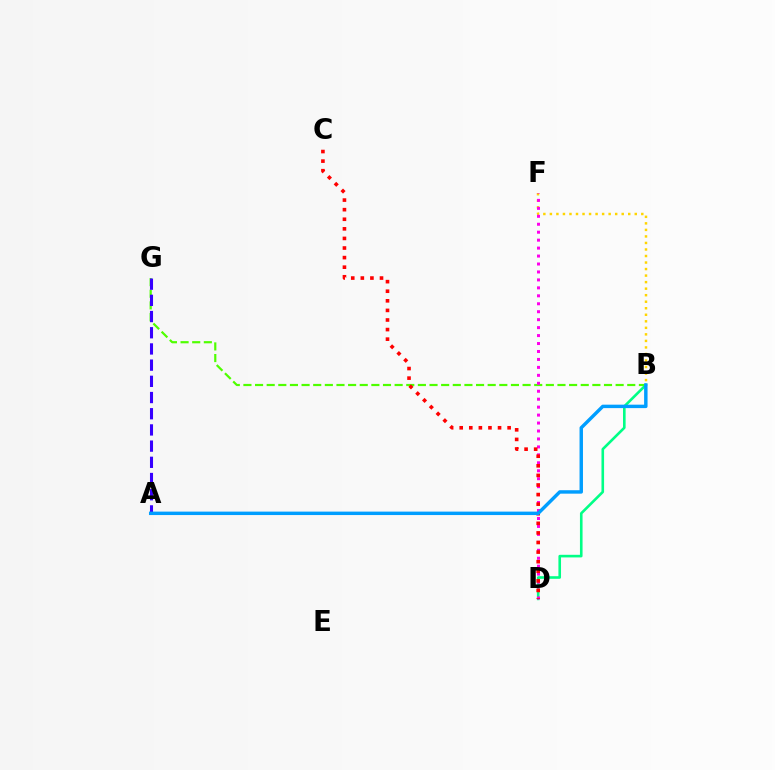{('B', 'F'): [{'color': '#ffd500', 'line_style': 'dotted', 'thickness': 1.77}], ('B', 'G'): [{'color': '#4fff00', 'line_style': 'dashed', 'thickness': 1.58}], ('B', 'D'): [{'color': '#00ff86', 'line_style': 'solid', 'thickness': 1.88}], ('A', 'G'): [{'color': '#3700ff', 'line_style': 'dashed', 'thickness': 2.2}], ('D', 'F'): [{'color': '#ff00ed', 'line_style': 'dotted', 'thickness': 2.16}], ('C', 'D'): [{'color': '#ff0000', 'line_style': 'dotted', 'thickness': 2.6}], ('A', 'B'): [{'color': '#009eff', 'line_style': 'solid', 'thickness': 2.48}]}